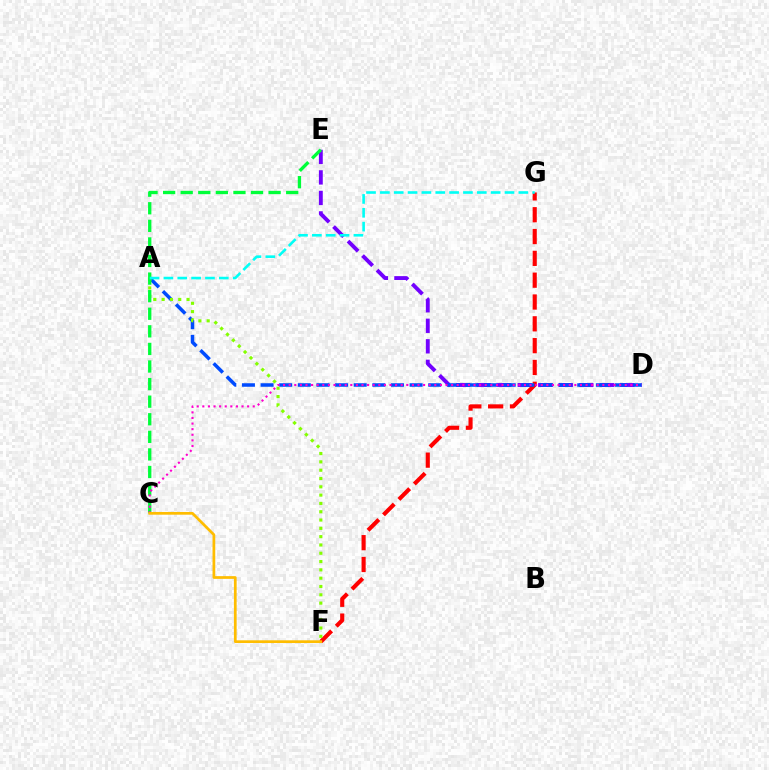{('D', 'E'): [{'color': '#7200ff', 'line_style': 'dashed', 'thickness': 2.79}], ('F', 'G'): [{'color': '#ff0000', 'line_style': 'dashed', 'thickness': 2.96}], ('A', 'D'): [{'color': '#004bff', 'line_style': 'dashed', 'thickness': 2.53}], ('A', 'F'): [{'color': '#84ff00', 'line_style': 'dotted', 'thickness': 2.26}], ('C', 'E'): [{'color': '#00ff39', 'line_style': 'dashed', 'thickness': 2.39}], ('C', 'D'): [{'color': '#ff00cf', 'line_style': 'dotted', 'thickness': 1.52}], ('A', 'G'): [{'color': '#00fff6', 'line_style': 'dashed', 'thickness': 1.88}], ('C', 'F'): [{'color': '#ffbd00', 'line_style': 'solid', 'thickness': 1.96}]}